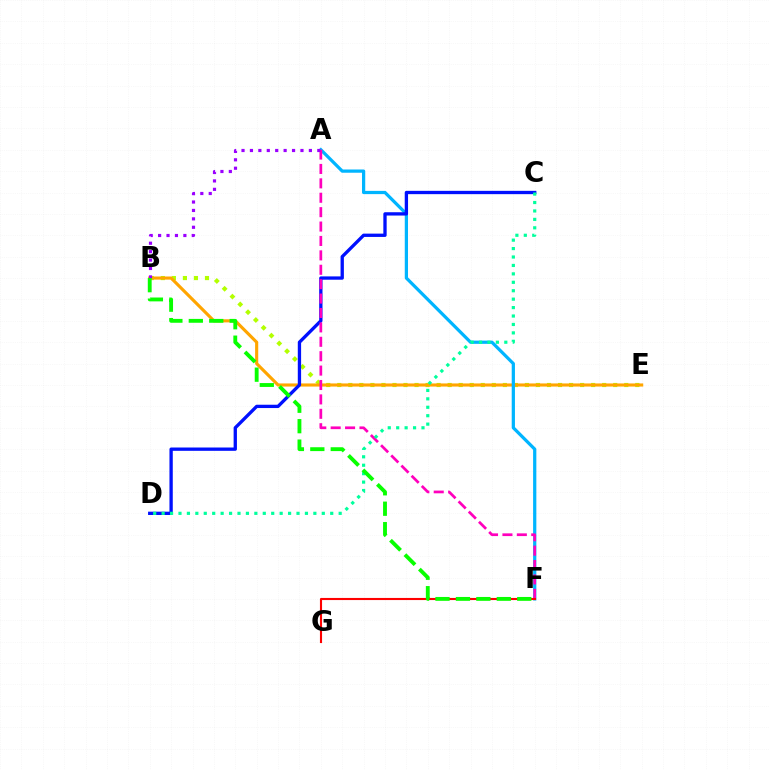{('B', 'E'): [{'color': '#b3ff00', 'line_style': 'dotted', 'thickness': 3.0}, {'color': '#ffa500', 'line_style': 'solid', 'thickness': 2.25}], ('A', 'F'): [{'color': '#00b5ff', 'line_style': 'solid', 'thickness': 2.33}, {'color': '#ff00bd', 'line_style': 'dashed', 'thickness': 1.96}], ('C', 'D'): [{'color': '#0010ff', 'line_style': 'solid', 'thickness': 2.39}, {'color': '#00ff9d', 'line_style': 'dotted', 'thickness': 2.29}], ('A', 'B'): [{'color': '#9b00ff', 'line_style': 'dotted', 'thickness': 2.29}], ('F', 'G'): [{'color': '#ff0000', 'line_style': 'solid', 'thickness': 1.52}], ('B', 'F'): [{'color': '#08ff00', 'line_style': 'dashed', 'thickness': 2.78}]}